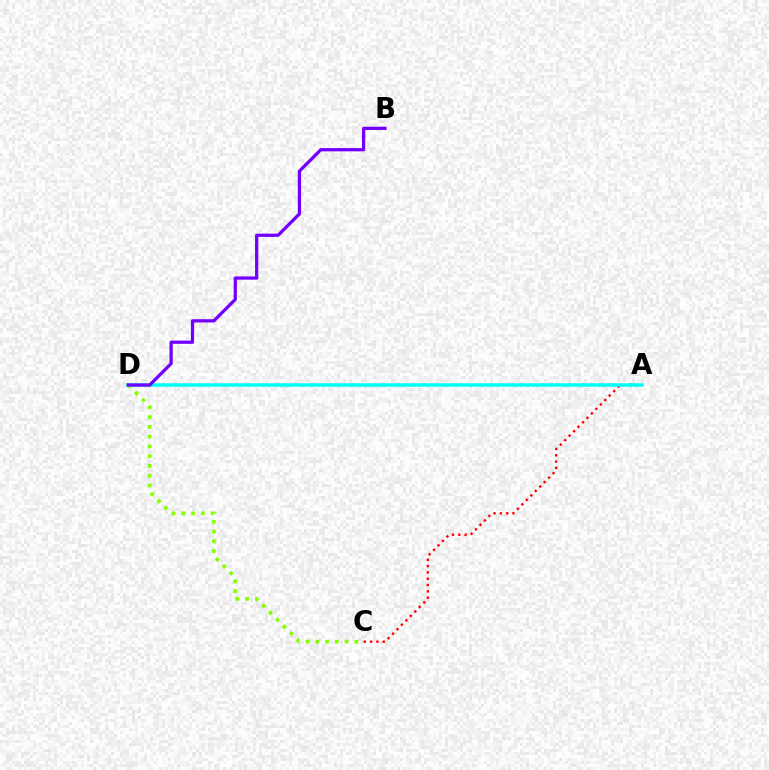{('C', 'D'): [{'color': '#84ff00', 'line_style': 'dotted', 'thickness': 2.66}], ('A', 'C'): [{'color': '#ff0000', 'line_style': 'dotted', 'thickness': 1.71}], ('A', 'D'): [{'color': '#00fff6', 'line_style': 'solid', 'thickness': 2.53}], ('B', 'D'): [{'color': '#7200ff', 'line_style': 'solid', 'thickness': 2.34}]}